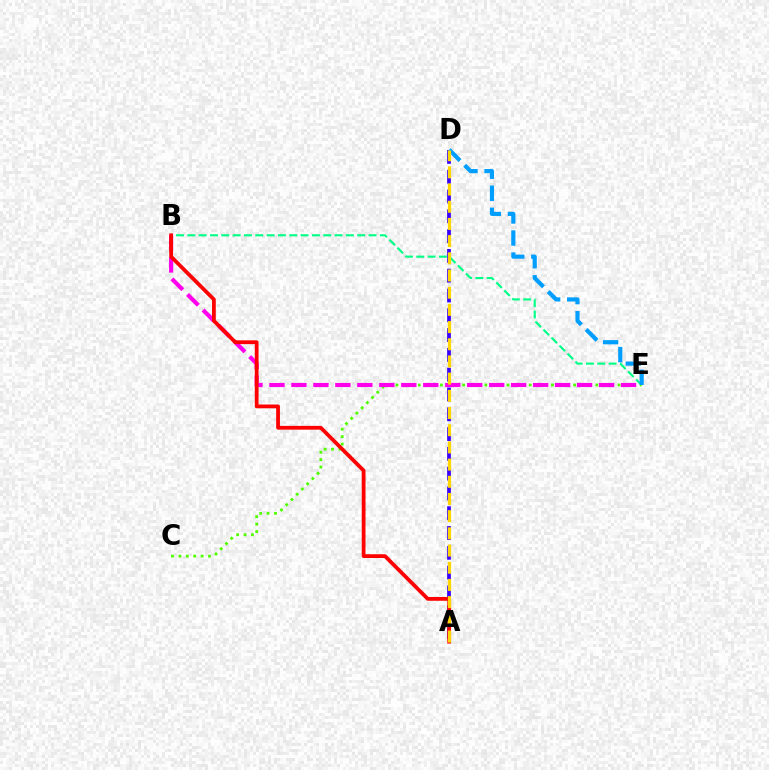{('B', 'E'): [{'color': '#00ff86', 'line_style': 'dashed', 'thickness': 1.54}, {'color': '#ff00ed', 'line_style': 'dashed', 'thickness': 2.99}], ('C', 'E'): [{'color': '#4fff00', 'line_style': 'dotted', 'thickness': 2.01}], ('A', 'D'): [{'color': '#3700ff', 'line_style': 'dashed', 'thickness': 2.69}, {'color': '#ffd500', 'line_style': 'dashed', 'thickness': 2.34}], ('D', 'E'): [{'color': '#009eff', 'line_style': 'dashed', 'thickness': 3.0}], ('A', 'B'): [{'color': '#ff0000', 'line_style': 'solid', 'thickness': 2.72}]}